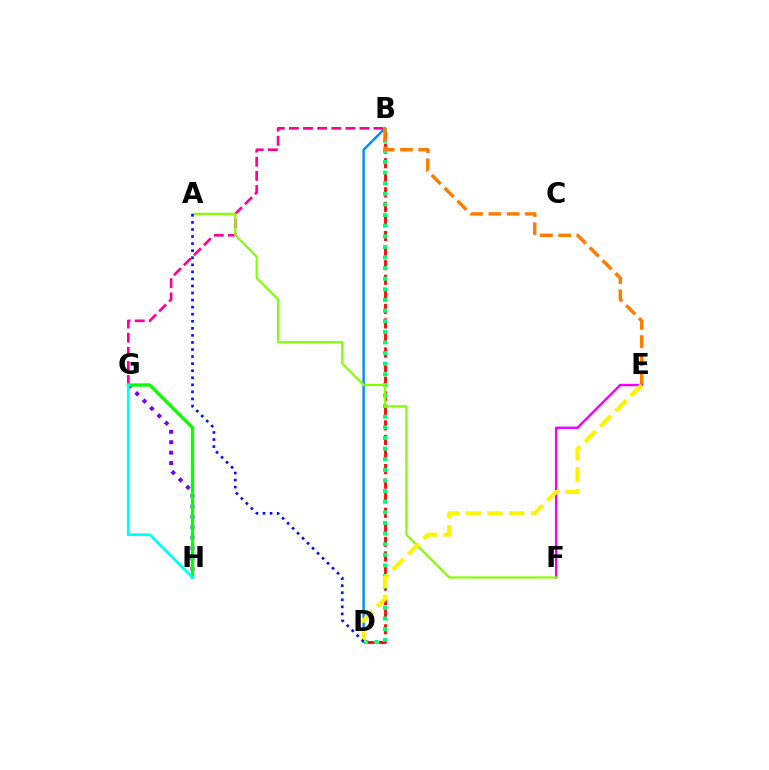{('B', 'D'): [{'color': '#008cff', 'line_style': 'solid', 'thickness': 1.73}, {'color': '#ff0000', 'line_style': 'dashed', 'thickness': 1.98}, {'color': '#00ff74', 'line_style': 'dotted', 'thickness': 2.88}], ('B', 'G'): [{'color': '#ff0094', 'line_style': 'dashed', 'thickness': 1.92}], ('B', 'E'): [{'color': '#ff7c00', 'line_style': 'dashed', 'thickness': 2.48}], ('E', 'F'): [{'color': '#ee00ff', 'line_style': 'solid', 'thickness': 1.73}], ('A', 'F'): [{'color': '#84ff00', 'line_style': 'solid', 'thickness': 1.58}], ('D', 'E'): [{'color': '#fcf500', 'line_style': 'dashed', 'thickness': 2.95}], ('G', 'H'): [{'color': '#7200ff', 'line_style': 'dotted', 'thickness': 2.83}, {'color': '#08ff00', 'line_style': 'solid', 'thickness': 2.36}, {'color': '#00fff6', 'line_style': 'solid', 'thickness': 2.0}], ('A', 'D'): [{'color': '#0010ff', 'line_style': 'dotted', 'thickness': 1.92}]}